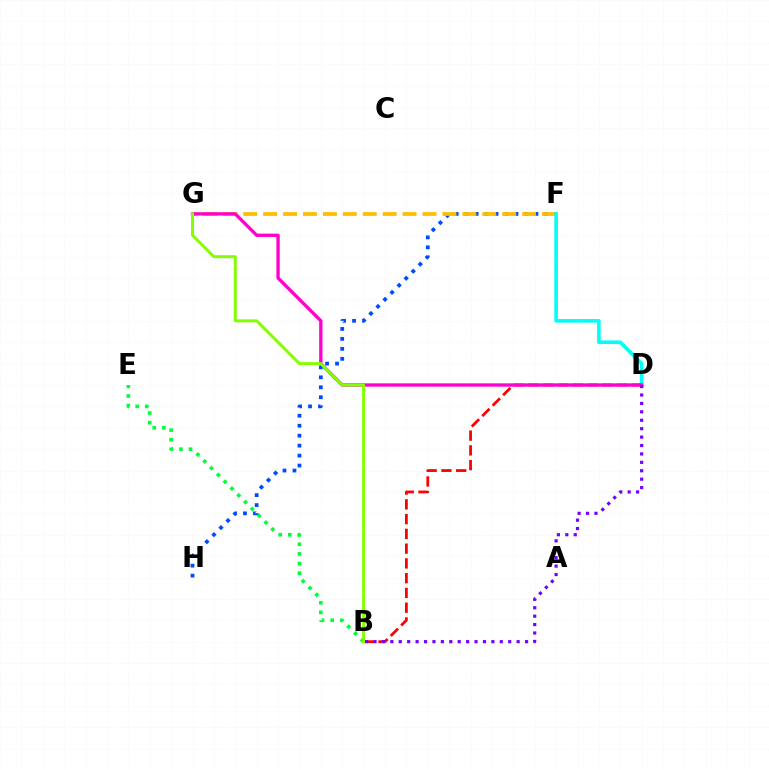{('B', 'E'): [{'color': '#00ff39', 'line_style': 'dotted', 'thickness': 2.61}], ('F', 'H'): [{'color': '#004bff', 'line_style': 'dotted', 'thickness': 2.71}], ('F', 'G'): [{'color': '#ffbd00', 'line_style': 'dashed', 'thickness': 2.71}], ('B', 'D'): [{'color': '#ff0000', 'line_style': 'dashed', 'thickness': 2.01}, {'color': '#7200ff', 'line_style': 'dotted', 'thickness': 2.29}], ('D', 'F'): [{'color': '#00fff6', 'line_style': 'solid', 'thickness': 2.57}], ('D', 'G'): [{'color': '#ff00cf', 'line_style': 'solid', 'thickness': 2.4}], ('B', 'G'): [{'color': '#84ff00', 'line_style': 'solid', 'thickness': 2.14}]}